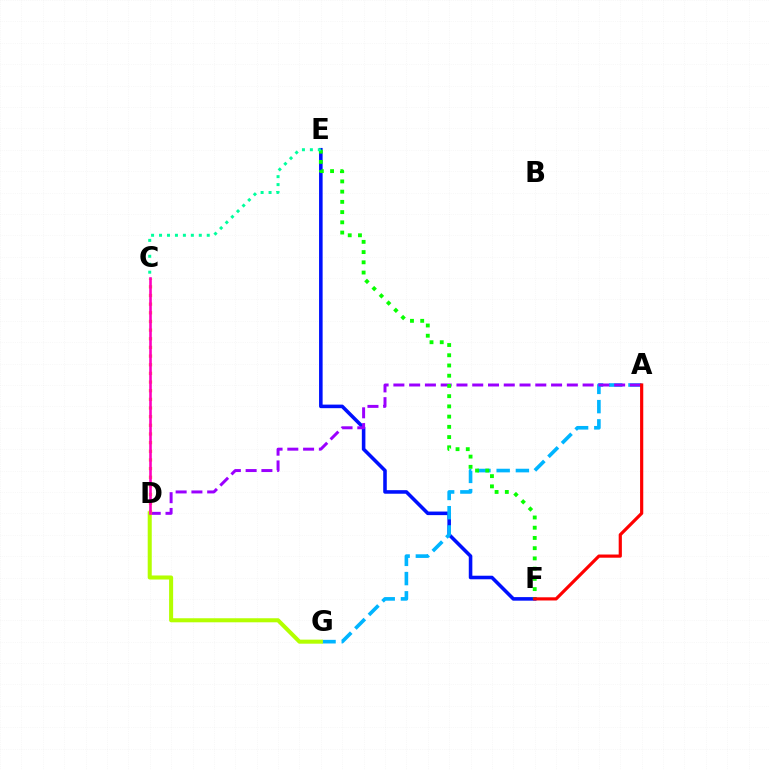{('E', 'F'): [{'color': '#0010ff', 'line_style': 'solid', 'thickness': 2.57}, {'color': '#08ff00', 'line_style': 'dotted', 'thickness': 2.78}], ('A', 'G'): [{'color': '#00b5ff', 'line_style': 'dashed', 'thickness': 2.61}], ('A', 'D'): [{'color': '#9b00ff', 'line_style': 'dashed', 'thickness': 2.14}], ('A', 'F'): [{'color': '#ff0000', 'line_style': 'solid', 'thickness': 2.29}], ('C', 'D'): [{'color': '#ffa500', 'line_style': 'dotted', 'thickness': 2.35}, {'color': '#ff00bd', 'line_style': 'solid', 'thickness': 1.89}], ('D', 'G'): [{'color': '#b3ff00', 'line_style': 'solid', 'thickness': 2.91}], ('C', 'E'): [{'color': '#00ff9d', 'line_style': 'dotted', 'thickness': 2.16}]}